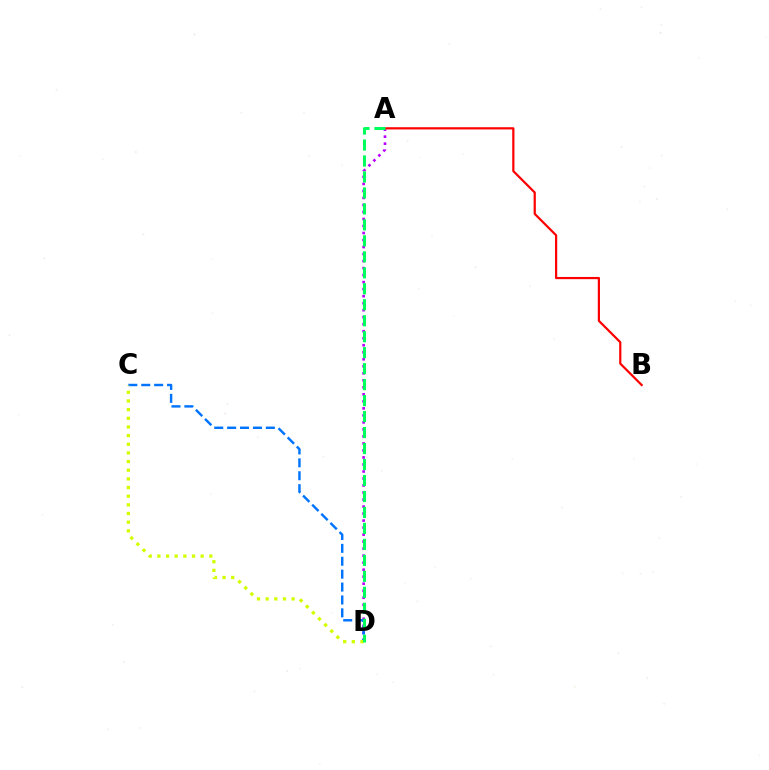{('A', 'D'): [{'color': '#b900ff', 'line_style': 'dotted', 'thickness': 1.91}, {'color': '#00ff5c', 'line_style': 'dashed', 'thickness': 2.17}], ('C', 'D'): [{'color': '#0074ff', 'line_style': 'dashed', 'thickness': 1.75}, {'color': '#d1ff00', 'line_style': 'dotted', 'thickness': 2.35}], ('A', 'B'): [{'color': '#ff0000', 'line_style': 'solid', 'thickness': 1.59}]}